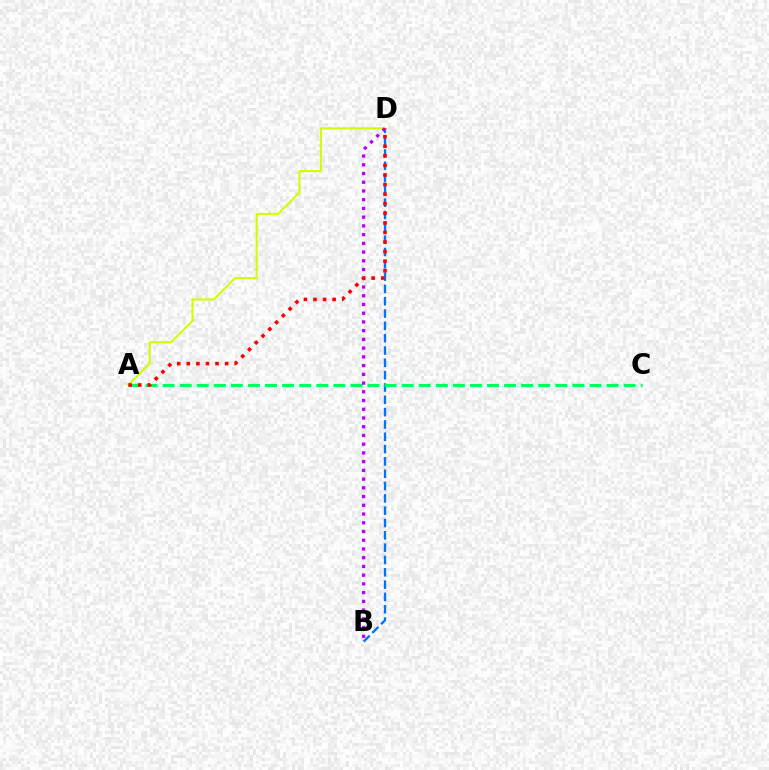{('B', 'D'): [{'color': '#0074ff', 'line_style': 'dashed', 'thickness': 1.67}, {'color': '#b900ff', 'line_style': 'dotted', 'thickness': 2.37}], ('A', 'D'): [{'color': '#d1ff00', 'line_style': 'solid', 'thickness': 1.52}, {'color': '#ff0000', 'line_style': 'dotted', 'thickness': 2.6}], ('A', 'C'): [{'color': '#00ff5c', 'line_style': 'dashed', 'thickness': 2.32}]}